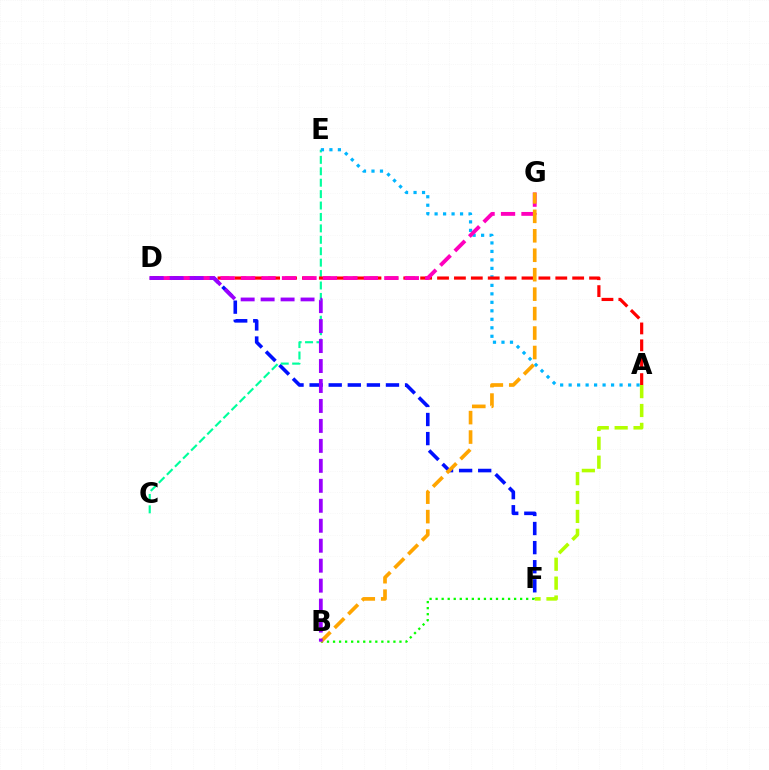{('D', 'F'): [{'color': '#0010ff', 'line_style': 'dashed', 'thickness': 2.59}], ('C', 'E'): [{'color': '#00ff9d', 'line_style': 'dashed', 'thickness': 1.55}], ('A', 'E'): [{'color': '#00b5ff', 'line_style': 'dotted', 'thickness': 2.31}], ('A', 'F'): [{'color': '#b3ff00', 'line_style': 'dashed', 'thickness': 2.57}], ('A', 'D'): [{'color': '#ff0000', 'line_style': 'dashed', 'thickness': 2.29}], ('B', 'F'): [{'color': '#08ff00', 'line_style': 'dotted', 'thickness': 1.64}], ('D', 'G'): [{'color': '#ff00bd', 'line_style': 'dashed', 'thickness': 2.78}], ('B', 'G'): [{'color': '#ffa500', 'line_style': 'dashed', 'thickness': 2.64}], ('B', 'D'): [{'color': '#9b00ff', 'line_style': 'dashed', 'thickness': 2.71}]}